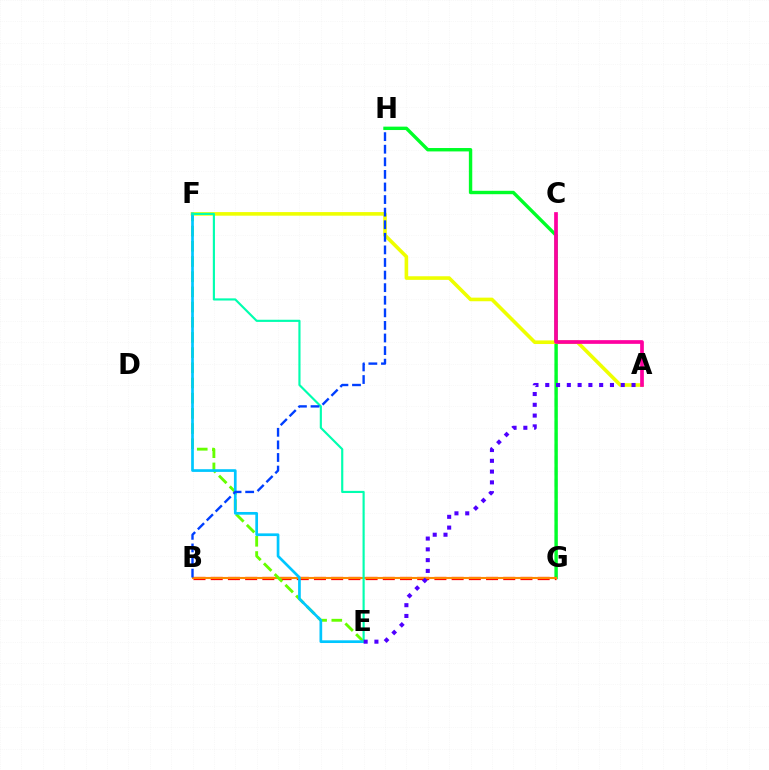{('C', 'G'): [{'color': '#d600ff', 'line_style': 'dashed', 'thickness': 1.56}], ('G', 'H'): [{'color': '#00ff27', 'line_style': 'solid', 'thickness': 2.45}], ('B', 'G'): [{'color': '#ff0000', 'line_style': 'dashed', 'thickness': 2.34}, {'color': '#ff8800', 'line_style': 'solid', 'thickness': 1.52}], ('E', 'F'): [{'color': '#66ff00', 'line_style': 'dashed', 'thickness': 2.06}, {'color': '#00c7ff', 'line_style': 'solid', 'thickness': 1.95}, {'color': '#00ffaf', 'line_style': 'solid', 'thickness': 1.55}], ('A', 'F'): [{'color': '#eeff00', 'line_style': 'solid', 'thickness': 2.6}], ('A', 'C'): [{'color': '#ff00a0', 'line_style': 'solid', 'thickness': 2.66}], ('B', 'H'): [{'color': '#003fff', 'line_style': 'dashed', 'thickness': 1.71}], ('A', 'E'): [{'color': '#4f00ff', 'line_style': 'dotted', 'thickness': 2.93}]}